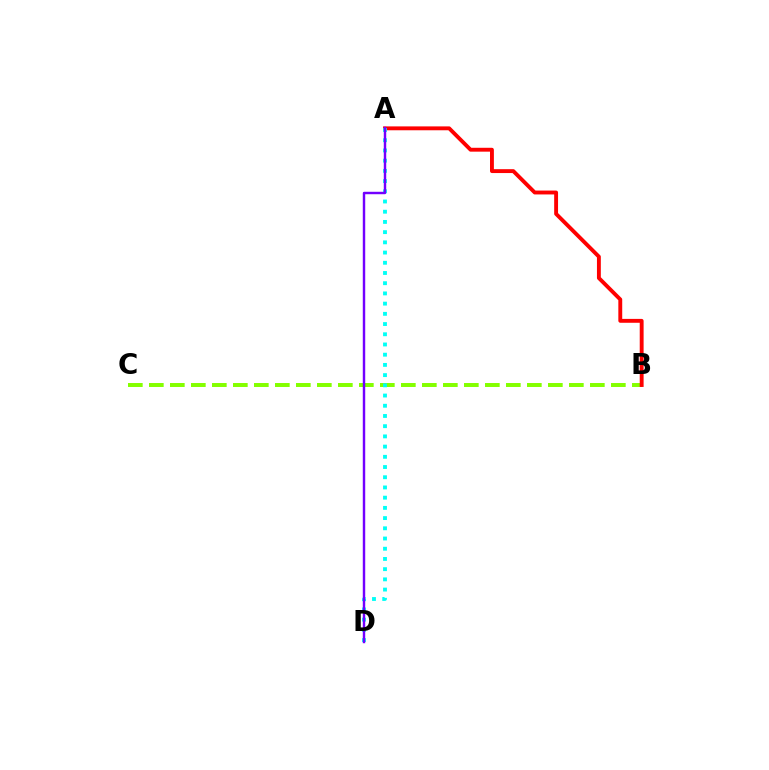{('B', 'C'): [{'color': '#84ff00', 'line_style': 'dashed', 'thickness': 2.85}], ('A', 'B'): [{'color': '#ff0000', 'line_style': 'solid', 'thickness': 2.79}], ('A', 'D'): [{'color': '#00fff6', 'line_style': 'dotted', 'thickness': 2.77}, {'color': '#7200ff', 'line_style': 'solid', 'thickness': 1.75}]}